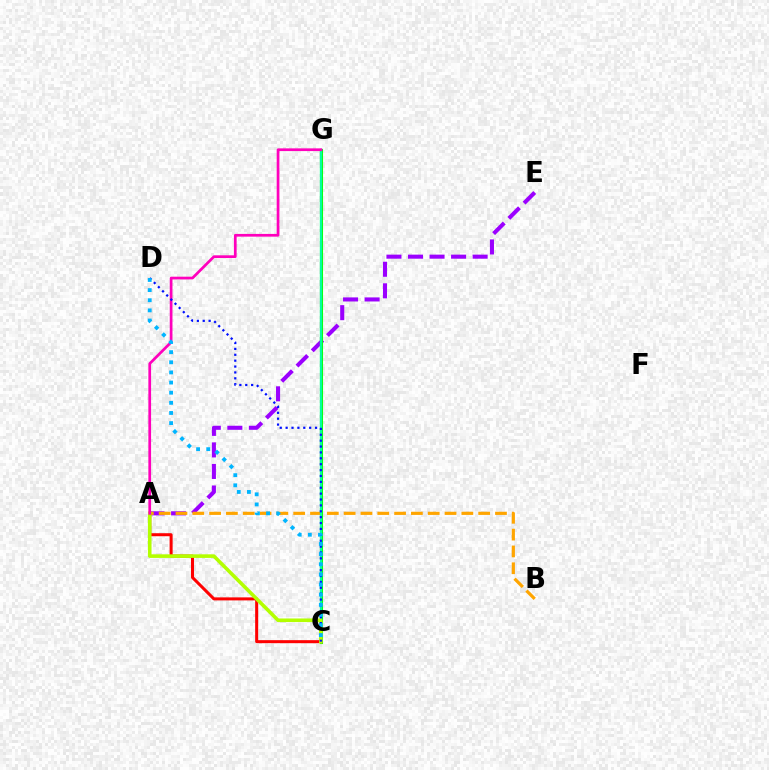{('A', 'E'): [{'color': '#9b00ff', 'line_style': 'dashed', 'thickness': 2.93}], ('C', 'G'): [{'color': '#08ff00', 'line_style': 'solid', 'thickness': 2.22}, {'color': '#00ff9d', 'line_style': 'solid', 'thickness': 1.66}], ('A', 'B'): [{'color': '#ffa500', 'line_style': 'dashed', 'thickness': 2.28}], ('A', 'C'): [{'color': '#ff0000', 'line_style': 'solid', 'thickness': 2.17}, {'color': '#b3ff00', 'line_style': 'solid', 'thickness': 2.59}], ('A', 'G'): [{'color': '#ff00bd', 'line_style': 'solid', 'thickness': 1.96}], ('C', 'D'): [{'color': '#0010ff', 'line_style': 'dotted', 'thickness': 1.6}, {'color': '#00b5ff', 'line_style': 'dotted', 'thickness': 2.75}]}